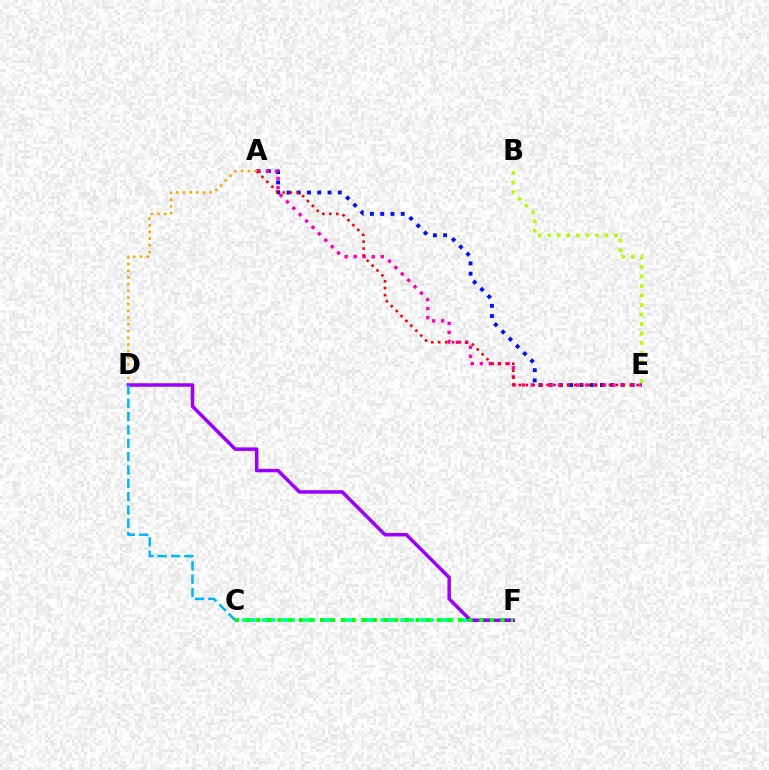{('B', 'E'): [{'color': '#b3ff00', 'line_style': 'dotted', 'thickness': 2.59}], ('A', 'E'): [{'color': '#0010ff', 'line_style': 'dotted', 'thickness': 2.79}, {'color': '#ff00bd', 'line_style': 'dotted', 'thickness': 2.46}, {'color': '#ff0000', 'line_style': 'dotted', 'thickness': 1.88}], ('C', 'F'): [{'color': '#00ff9d', 'line_style': 'dashed', 'thickness': 2.69}, {'color': '#08ff00', 'line_style': 'dotted', 'thickness': 2.88}], ('A', 'D'): [{'color': '#ffa500', 'line_style': 'dotted', 'thickness': 1.82}], ('D', 'F'): [{'color': '#9b00ff', 'line_style': 'solid', 'thickness': 2.53}], ('C', 'D'): [{'color': '#00b5ff', 'line_style': 'dashed', 'thickness': 1.81}]}